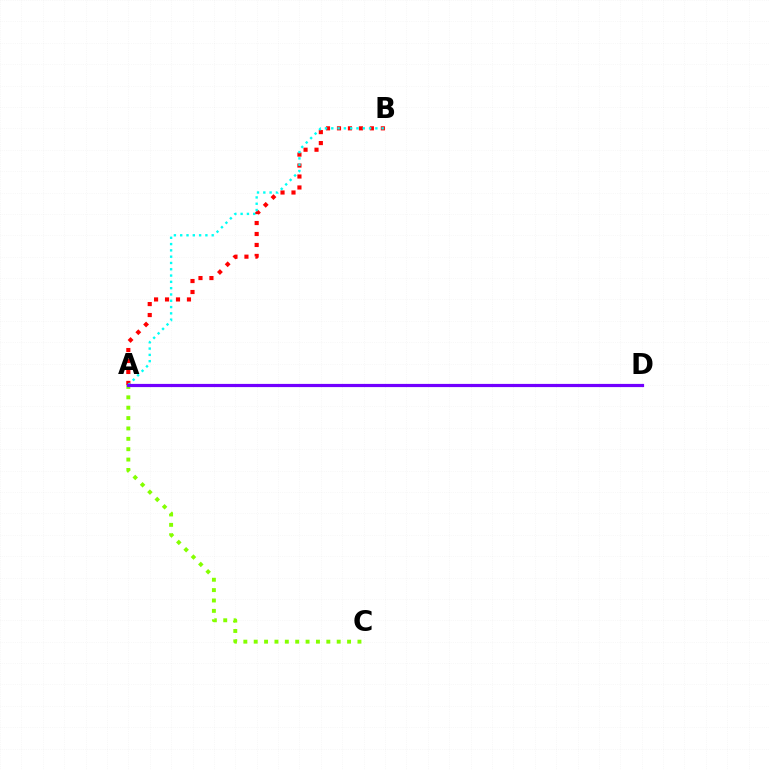{('A', 'B'): [{'color': '#ff0000', 'line_style': 'dotted', 'thickness': 2.98}, {'color': '#00fff6', 'line_style': 'dotted', 'thickness': 1.71}], ('A', 'C'): [{'color': '#84ff00', 'line_style': 'dotted', 'thickness': 2.82}], ('A', 'D'): [{'color': '#7200ff', 'line_style': 'solid', 'thickness': 2.3}]}